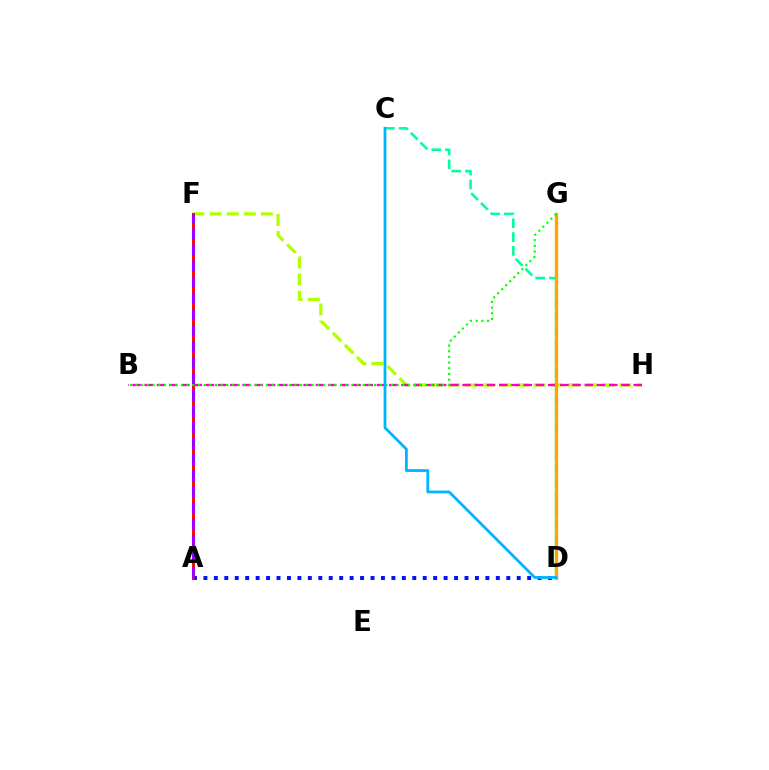{('F', 'H'): [{'color': '#b3ff00', 'line_style': 'dashed', 'thickness': 2.33}], ('C', 'D'): [{'color': '#00ff9d', 'line_style': 'dashed', 'thickness': 1.88}, {'color': '#00b5ff', 'line_style': 'solid', 'thickness': 2.01}], ('A', 'D'): [{'color': '#0010ff', 'line_style': 'dotted', 'thickness': 2.84}], ('B', 'H'): [{'color': '#ff00bd', 'line_style': 'dashed', 'thickness': 1.66}], ('A', 'F'): [{'color': '#ff0000', 'line_style': 'solid', 'thickness': 2.08}, {'color': '#9b00ff', 'line_style': 'dashed', 'thickness': 2.19}], ('D', 'G'): [{'color': '#ffa500', 'line_style': 'solid', 'thickness': 2.4}], ('B', 'G'): [{'color': '#08ff00', 'line_style': 'dotted', 'thickness': 1.54}]}